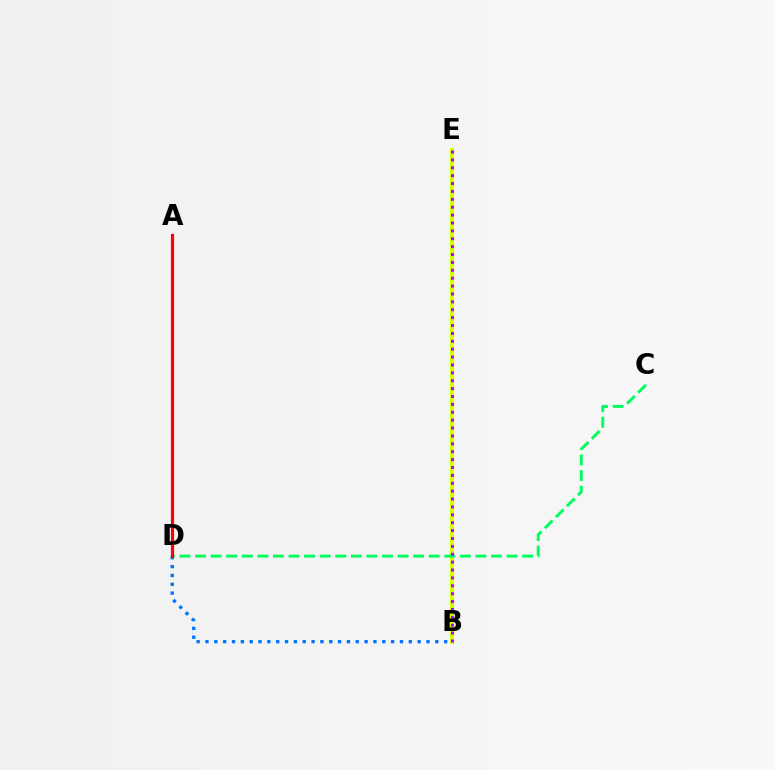{('B', 'D'): [{'color': '#0074ff', 'line_style': 'dotted', 'thickness': 2.4}], ('B', 'E'): [{'color': '#d1ff00', 'line_style': 'solid', 'thickness': 3.0}, {'color': '#b900ff', 'line_style': 'dotted', 'thickness': 2.14}], ('C', 'D'): [{'color': '#00ff5c', 'line_style': 'dashed', 'thickness': 2.12}], ('A', 'D'): [{'color': '#ff0000', 'line_style': 'solid', 'thickness': 2.27}]}